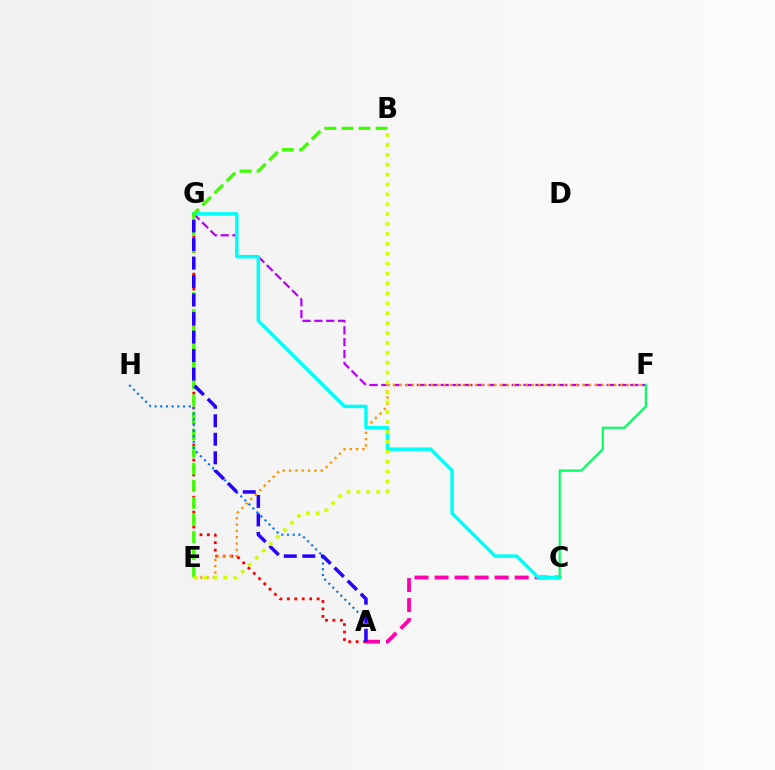{('A', 'C'): [{'color': '#ff00ac', 'line_style': 'dashed', 'thickness': 2.72}], ('A', 'G'): [{'color': '#ff0000', 'line_style': 'dotted', 'thickness': 2.02}, {'color': '#2500ff', 'line_style': 'dashed', 'thickness': 2.52}], ('F', 'G'): [{'color': '#b900ff', 'line_style': 'dashed', 'thickness': 1.61}], ('E', 'F'): [{'color': '#ff9400', 'line_style': 'dotted', 'thickness': 1.72}], ('C', 'G'): [{'color': '#00fff6', 'line_style': 'solid', 'thickness': 2.51}], ('B', 'E'): [{'color': '#3dff00', 'line_style': 'dashed', 'thickness': 2.32}, {'color': '#d1ff00', 'line_style': 'dotted', 'thickness': 2.69}], ('A', 'H'): [{'color': '#0074ff', 'line_style': 'dotted', 'thickness': 1.55}], ('C', 'F'): [{'color': '#00ff5c', 'line_style': 'solid', 'thickness': 1.54}]}